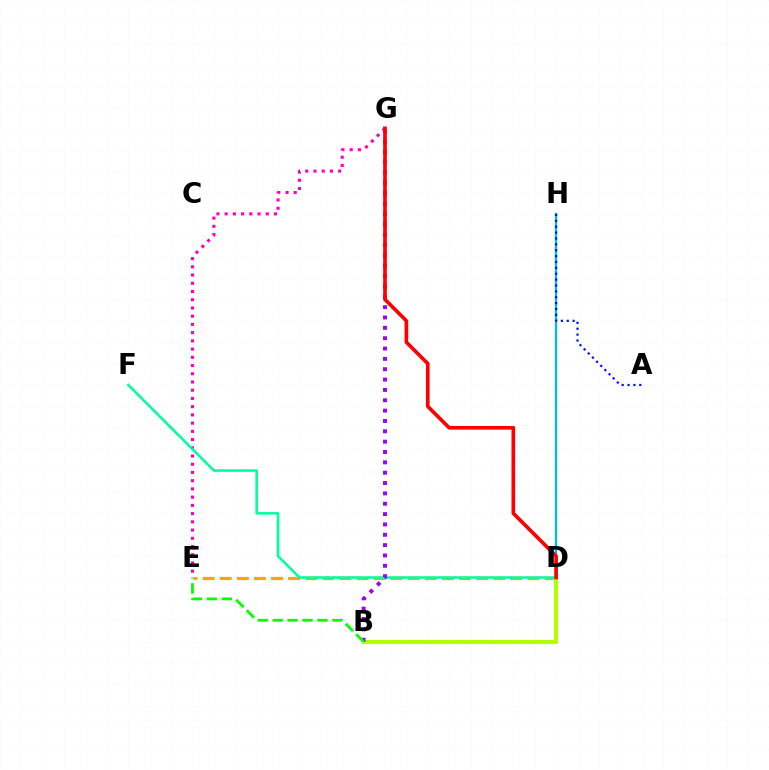{('E', 'G'): [{'color': '#ff00bd', 'line_style': 'dotted', 'thickness': 2.24}], ('D', 'E'): [{'color': '#ffa500', 'line_style': 'dashed', 'thickness': 2.32}], ('D', 'H'): [{'color': '#00b5ff', 'line_style': 'solid', 'thickness': 1.65}], ('B', 'D'): [{'color': '#b3ff00', 'line_style': 'solid', 'thickness': 3.0}], ('A', 'H'): [{'color': '#0010ff', 'line_style': 'dotted', 'thickness': 1.6}], ('D', 'F'): [{'color': '#00ff9d', 'line_style': 'solid', 'thickness': 1.84}], ('B', 'G'): [{'color': '#9b00ff', 'line_style': 'dotted', 'thickness': 2.81}], ('B', 'E'): [{'color': '#08ff00', 'line_style': 'dashed', 'thickness': 2.03}], ('D', 'G'): [{'color': '#ff0000', 'line_style': 'solid', 'thickness': 2.63}]}